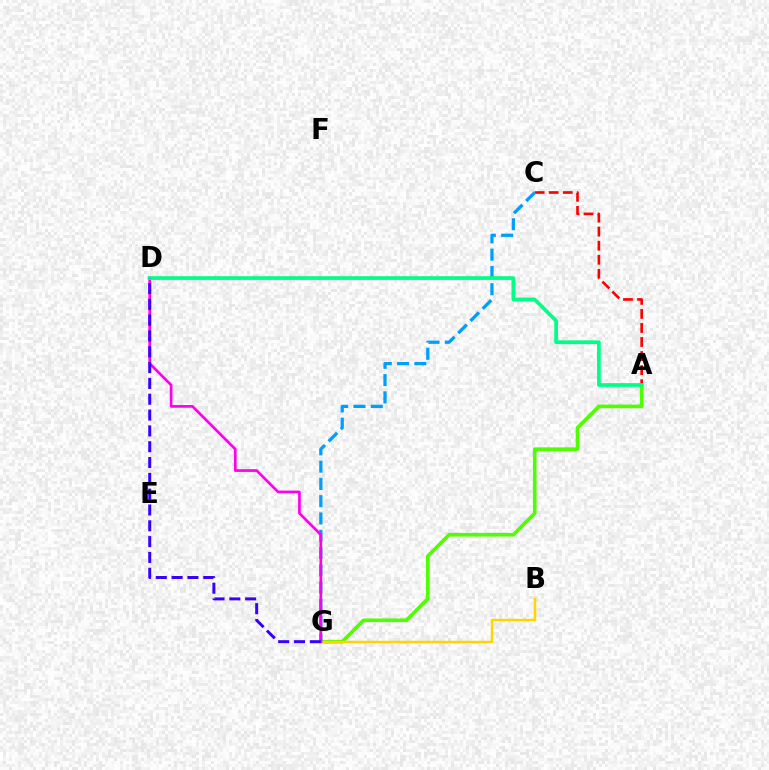{('A', 'G'): [{'color': '#4fff00', 'line_style': 'solid', 'thickness': 2.61}], ('B', 'G'): [{'color': '#ffd500', 'line_style': 'solid', 'thickness': 1.78}], ('A', 'C'): [{'color': '#ff0000', 'line_style': 'dashed', 'thickness': 1.91}], ('C', 'G'): [{'color': '#009eff', 'line_style': 'dashed', 'thickness': 2.35}], ('D', 'G'): [{'color': '#ff00ed', 'line_style': 'solid', 'thickness': 1.96}, {'color': '#3700ff', 'line_style': 'dashed', 'thickness': 2.15}], ('A', 'D'): [{'color': '#00ff86', 'line_style': 'solid', 'thickness': 2.68}]}